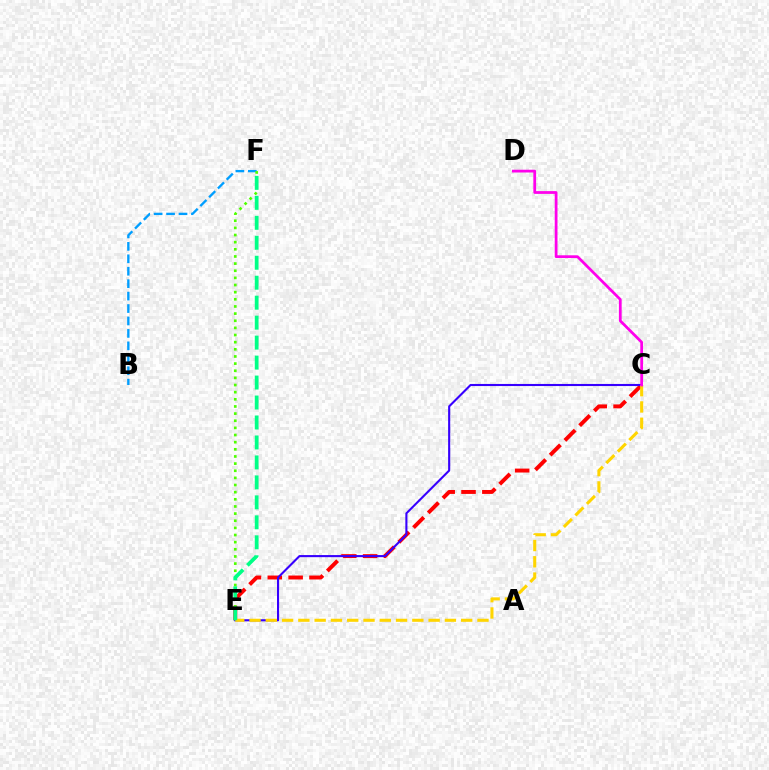{('B', 'F'): [{'color': '#009eff', 'line_style': 'dashed', 'thickness': 1.69}], ('C', 'E'): [{'color': '#ff0000', 'line_style': 'dashed', 'thickness': 2.83}, {'color': '#3700ff', 'line_style': 'solid', 'thickness': 1.51}, {'color': '#ffd500', 'line_style': 'dashed', 'thickness': 2.21}], ('E', 'F'): [{'color': '#4fff00', 'line_style': 'dotted', 'thickness': 1.94}, {'color': '#00ff86', 'line_style': 'dashed', 'thickness': 2.71}], ('C', 'D'): [{'color': '#ff00ed', 'line_style': 'solid', 'thickness': 1.99}]}